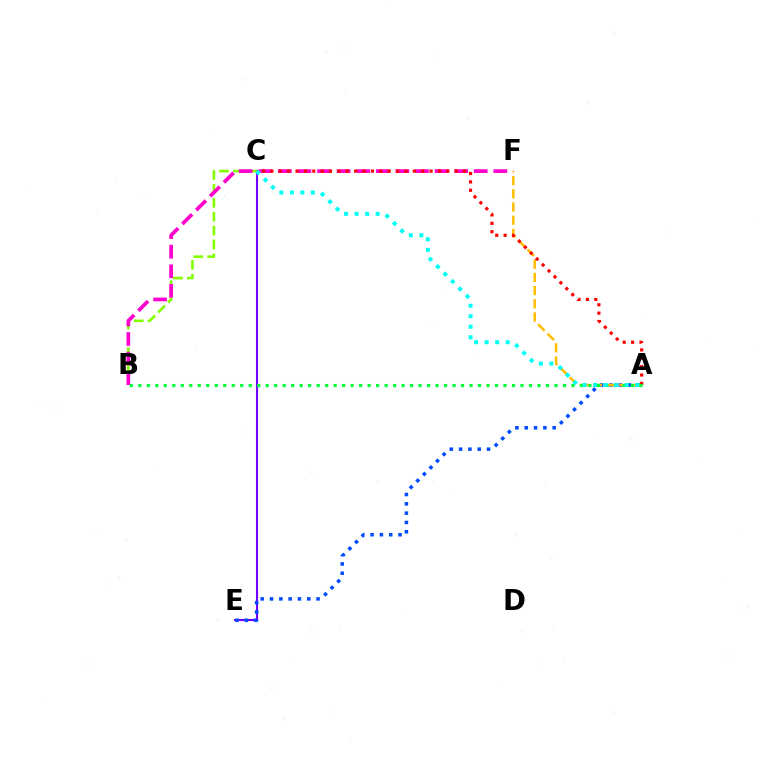{('C', 'E'): [{'color': '#7200ff', 'line_style': 'solid', 'thickness': 1.52}], ('B', 'C'): [{'color': '#84ff00', 'line_style': 'dashed', 'thickness': 1.89}], ('B', 'F'): [{'color': '#ff00cf', 'line_style': 'dashed', 'thickness': 2.66}], ('A', 'E'): [{'color': '#004bff', 'line_style': 'dotted', 'thickness': 2.53}], ('A', 'F'): [{'color': '#ffbd00', 'line_style': 'dashed', 'thickness': 1.79}], ('A', 'C'): [{'color': '#ff0000', 'line_style': 'dotted', 'thickness': 2.28}, {'color': '#00fff6', 'line_style': 'dotted', 'thickness': 2.86}], ('A', 'B'): [{'color': '#00ff39', 'line_style': 'dotted', 'thickness': 2.31}]}